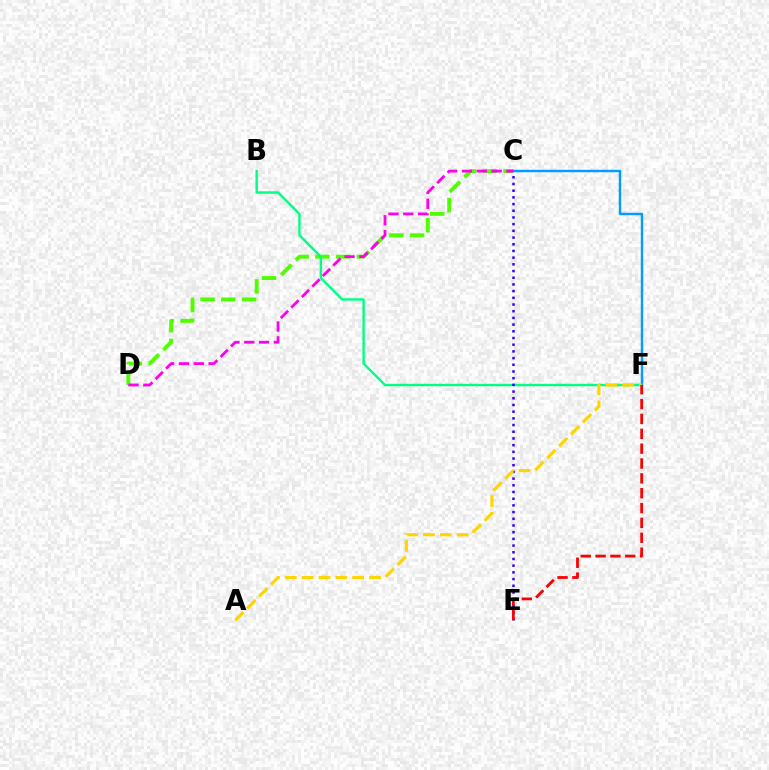{('C', 'D'): [{'color': '#4fff00', 'line_style': 'dashed', 'thickness': 2.81}, {'color': '#ff00ed', 'line_style': 'dashed', 'thickness': 2.01}], ('B', 'F'): [{'color': '#00ff86', 'line_style': 'solid', 'thickness': 1.74}], ('C', 'E'): [{'color': '#3700ff', 'line_style': 'dotted', 'thickness': 1.82}], ('C', 'F'): [{'color': '#009eff', 'line_style': 'solid', 'thickness': 1.76}], ('A', 'F'): [{'color': '#ffd500', 'line_style': 'dashed', 'thickness': 2.29}], ('E', 'F'): [{'color': '#ff0000', 'line_style': 'dashed', 'thickness': 2.02}]}